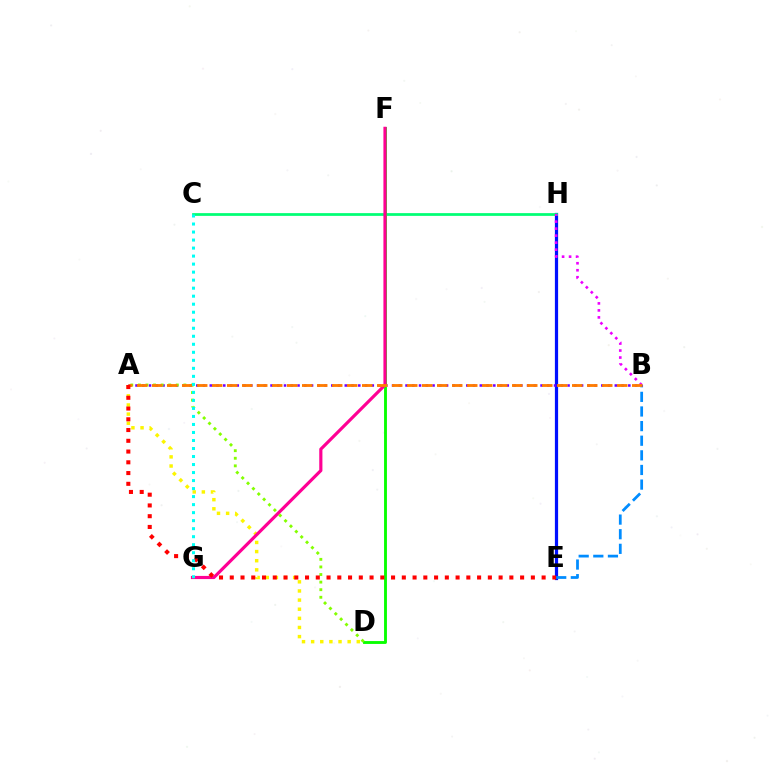{('E', 'H'): [{'color': '#0010ff', 'line_style': 'solid', 'thickness': 2.32}], ('B', 'E'): [{'color': '#008cff', 'line_style': 'dashed', 'thickness': 1.99}], ('A', 'D'): [{'color': '#fcf500', 'line_style': 'dotted', 'thickness': 2.48}, {'color': '#84ff00', 'line_style': 'dotted', 'thickness': 2.06}], ('C', 'H'): [{'color': '#00ff74', 'line_style': 'solid', 'thickness': 1.98}], ('A', 'B'): [{'color': '#7200ff', 'line_style': 'dotted', 'thickness': 1.83}, {'color': '#ff7c00', 'line_style': 'dashed', 'thickness': 2.04}], ('D', 'F'): [{'color': '#08ff00', 'line_style': 'solid', 'thickness': 2.07}], ('F', 'G'): [{'color': '#ff0094', 'line_style': 'solid', 'thickness': 2.28}], ('B', 'H'): [{'color': '#ee00ff', 'line_style': 'dotted', 'thickness': 1.9}], ('A', 'E'): [{'color': '#ff0000', 'line_style': 'dotted', 'thickness': 2.92}], ('C', 'G'): [{'color': '#00fff6', 'line_style': 'dotted', 'thickness': 2.18}]}